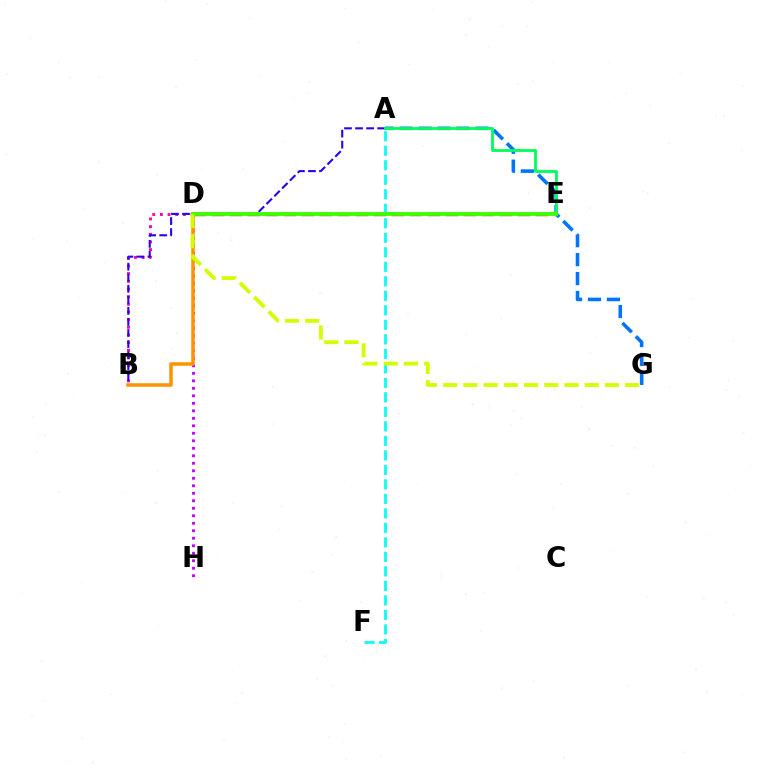{('D', 'H'): [{'color': '#b900ff', 'line_style': 'dotted', 'thickness': 2.04}], ('B', 'D'): [{'color': '#ff00ac', 'line_style': 'dotted', 'thickness': 2.08}, {'color': '#ff9400', 'line_style': 'solid', 'thickness': 2.53}], ('A', 'B'): [{'color': '#2500ff', 'line_style': 'dashed', 'thickness': 1.5}], ('D', 'E'): [{'color': '#ff0000', 'line_style': 'dashed', 'thickness': 2.45}, {'color': '#3dff00', 'line_style': 'solid', 'thickness': 2.76}], ('A', 'G'): [{'color': '#0074ff', 'line_style': 'dashed', 'thickness': 2.57}], ('A', 'E'): [{'color': '#00ff5c', 'line_style': 'solid', 'thickness': 2.03}], ('A', 'F'): [{'color': '#00fff6', 'line_style': 'dashed', 'thickness': 1.97}], ('D', 'G'): [{'color': '#d1ff00', 'line_style': 'dashed', 'thickness': 2.75}]}